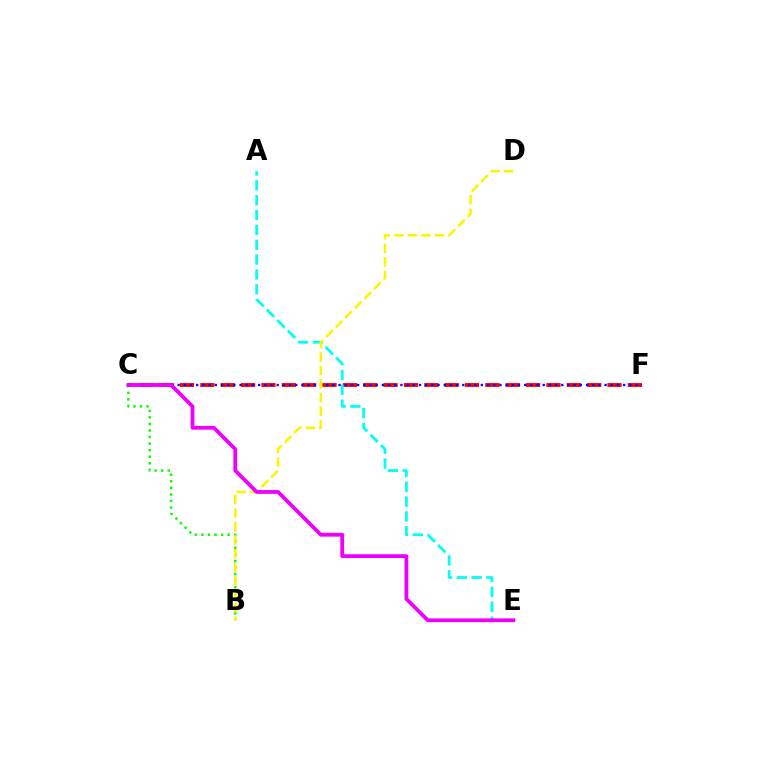{('C', 'F'): [{'color': '#ff0000', 'line_style': 'dashed', 'thickness': 2.77}, {'color': '#0010ff', 'line_style': 'dotted', 'thickness': 1.68}], ('A', 'E'): [{'color': '#00fff6', 'line_style': 'dashed', 'thickness': 2.02}], ('B', 'C'): [{'color': '#08ff00', 'line_style': 'dotted', 'thickness': 1.78}], ('B', 'D'): [{'color': '#fcf500', 'line_style': 'dashed', 'thickness': 1.84}], ('C', 'E'): [{'color': '#ee00ff', 'line_style': 'solid', 'thickness': 2.73}]}